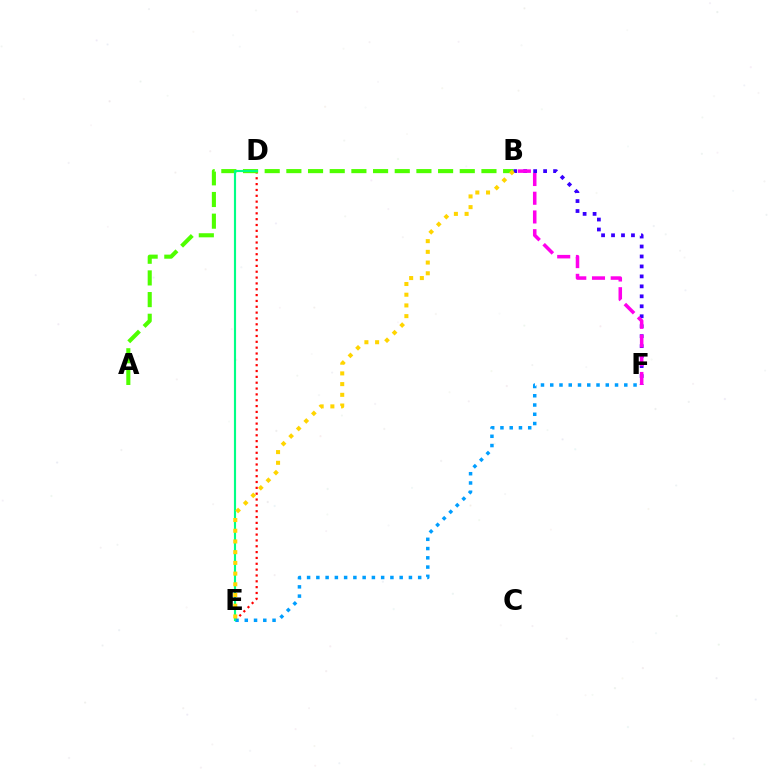{('B', 'F'): [{'color': '#3700ff', 'line_style': 'dotted', 'thickness': 2.71}, {'color': '#ff00ed', 'line_style': 'dashed', 'thickness': 2.54}], ('D', 'E'): [{'color': '#ff0000', 'line_style': 'dotted', 'thickness': 1.59}, {'color': '#00ff86', 'line_style': 'solid', 'thickness': 1.55}], ('A', 'B'): [{'color': '#4fff00', 'line_style': 'dashed', 'thickness': 2.94}], ('E', 'F'): [{'color': '#009eff', 'line_style': 'dotted', 'thickness': 2.52}], ('B', 'E'): [{'color': '#ffd500', 'line_style': 'dotted', 'thickness': 2.91}]}